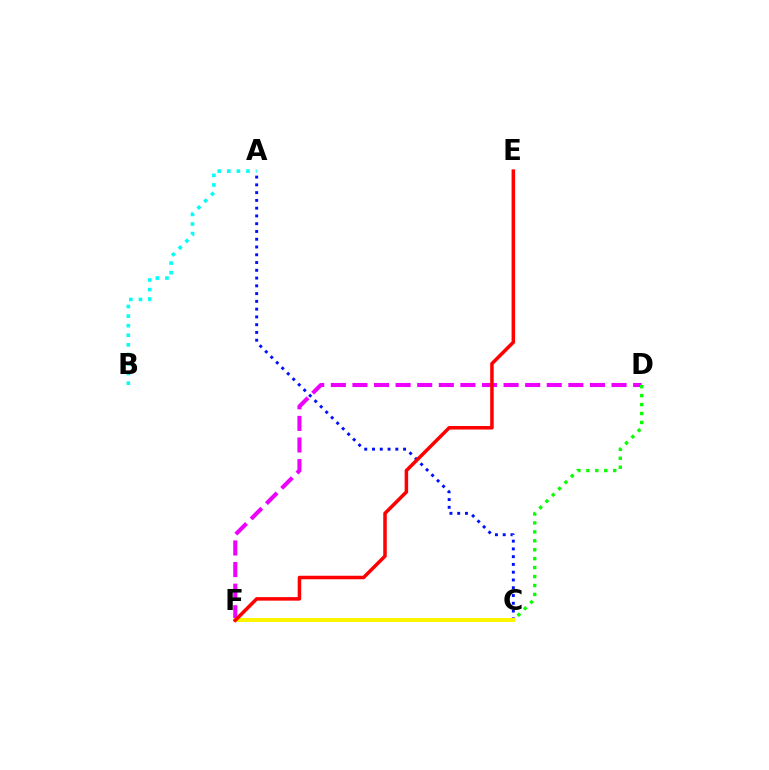{('D', 'F'): [{'color': '#ee00ff', 'line_style': 'dashed', 'thickness': 2.93}], ('A', 'B'): [{'color': '#00fff6', 'line_style': 'dotted', 'thickness': 2.6}], ('C', 'D'): [{'color': '#08ff00', 'line_style': 'dotted', 'thickness': 2.43}], ('A', 'C'): [{'color': '#0010ff', 'line_style': 'dotted', 'thickness': 2.11}], ('C', 'F'): [{'color': '#fcf500', 'line_style': 'solid', 'thickness': 2.88}], ('E', 'F'): [{'color': '#ff0000', 'line_style': 'solid', 'thickness': 2.53}]}